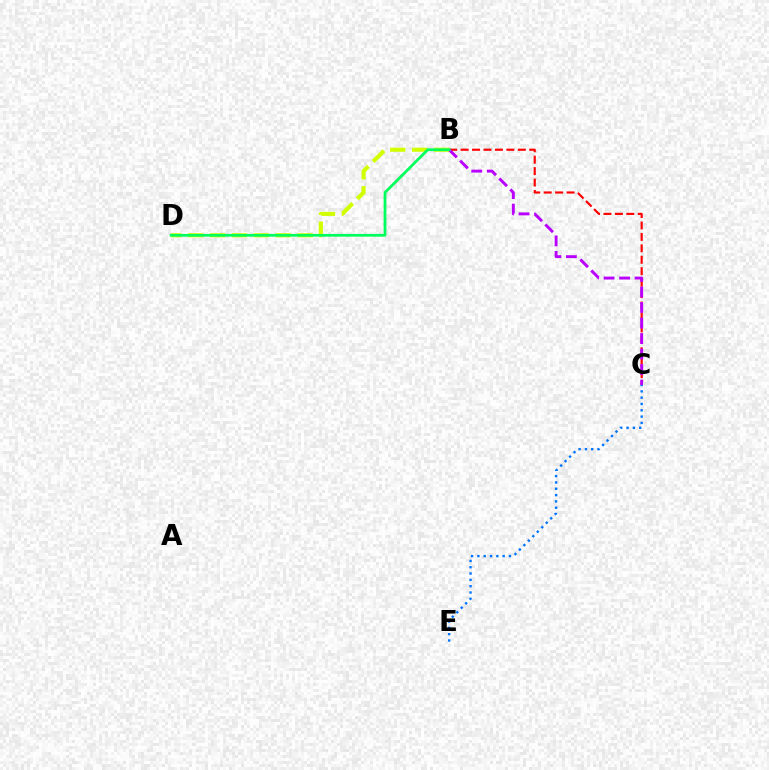{('B', 'D'): [{'color': '#d1ff00', 'line_style': 'dashed', 'thickness': 2.97}, {'color': '#00ff5c', 'line_style': 'solid', 'thickness': 1.98}], ('B', 'C'): [{'color': '#ff0000', 'line_style': 'dashed', 'thickness': 1.55}, {'color': '#b900ff', 'line_style': 'dashed', 'thickness': 2.11}], ('C', 'E'): [{'color': '#0074ff', 'line_style': 'dotted', 'thickness': 1.72}]}